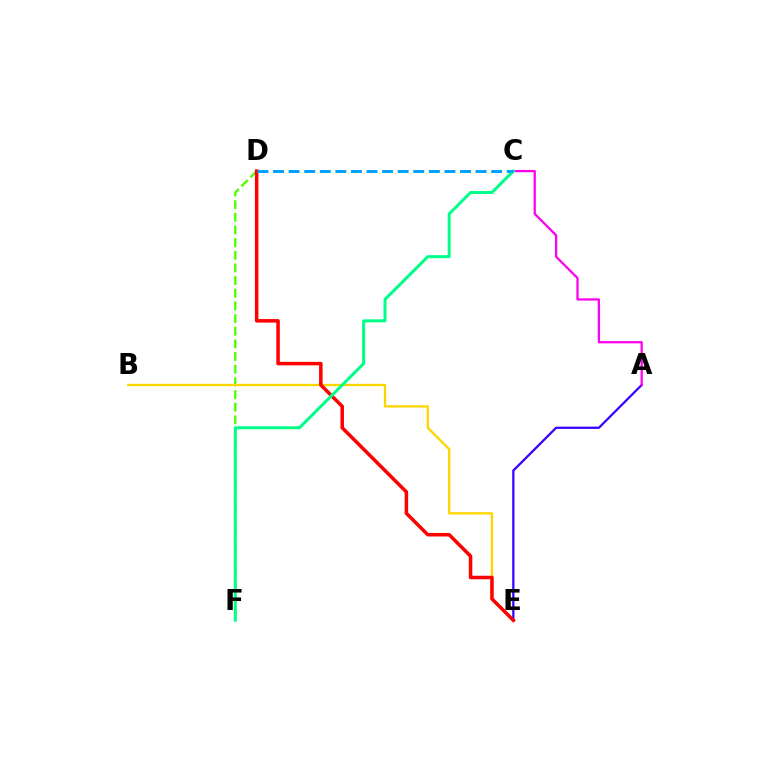{('D', 'F'): [{'color': '#4fff00', 'line_style': 'dashed', 'thickness': 1.72}], ('A', 'E'): [{'color': '#3700ff', 'line_style': 'solid', 'thickness': 1.62}], ('B', 'E'): [{'color': '#ffd500', 'line_style': 'solid', 'thickness': 1.67}], ('D', 'E'): [{'color': '#ff0000', 'line_style': 'solid', 'thickness': 2.53}], ('A', 'C'): [{'color': '#ff00ed', 'line_style': 'solid', 'thickness': 1.64}], ('C', 'F'): [{'color': '#00ff86', 'line_style': 'solid', 'thickness': 2.16}], ('C', 'D'): [{'color': '#009eff', 'line_style': 'dashed', 'thickness': 2.12}]}